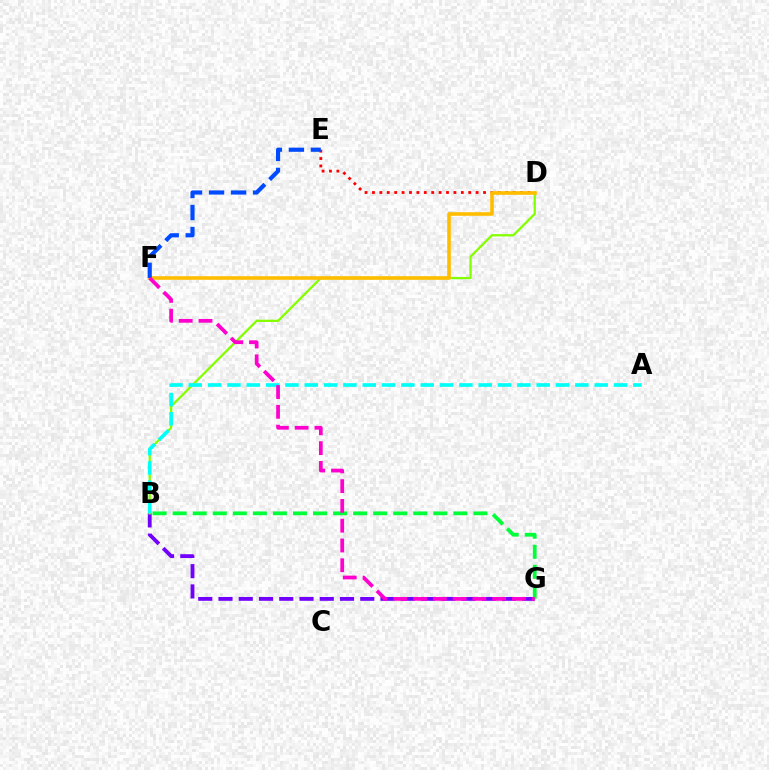{('B', 'G'): [{'color': '#7200ff', 'line_style': 'dashed', 'thickness': 2.75}, {'color': '#00ff39', 'line_style': 'dashed', 'thickness': 2.72}], ('D', 'E'): [{'color': '#ff0000', 'line_style': 'dotted', 'thickness': 2.01}], ('B', 'D'): [{'color': '#84ff00', 'line_style': 'solid', 'thickness': 1.64}], ('A', 'B'): [{'color': '#00fff6', 'line_style': 'dashed', 'thickness': 2.63}], ('D', 'F'): [{'color': '#ffbd00', 'line_style': 'solid', 'thickness': 2.6}], ('E', 'F'): [{'color': '#004bff', 'line_style': 'dashed', 'thickness': 2.99}], ('F', 'G'): [{'color': '#ff00cf', 'line_style': 'dashed', 'thickness': 2.69}]}